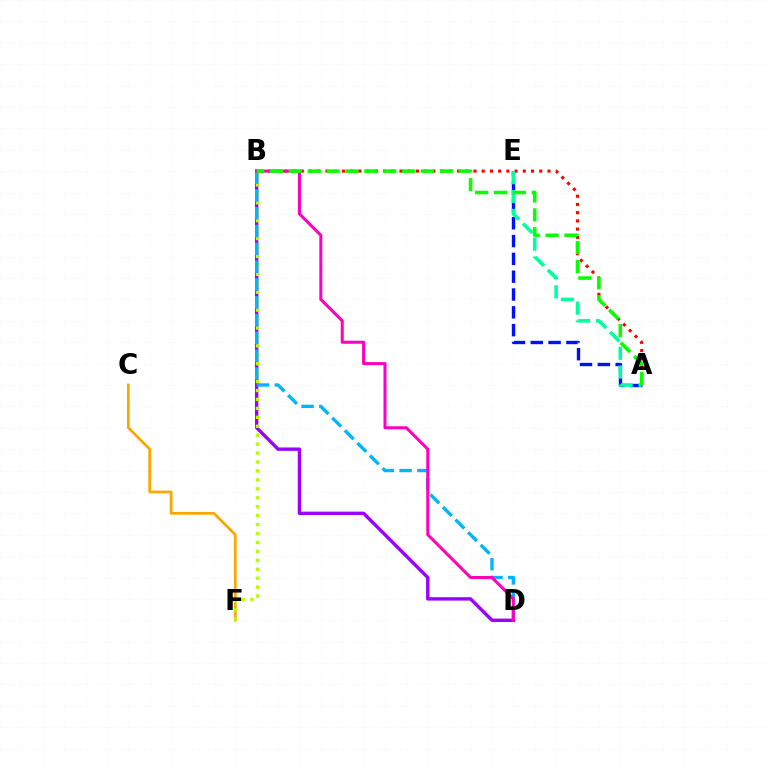{('A', 'B'): [{'color': '#ff0000', 'line_style': 'dotted', 'thickness': 2.23}, {'color': '#08ff00', 'line_style': 'dashed', 'thickness': 2.56}], ('B', 'D'): [{'color': '#9b00ff', 'line_style': 'solid', 'thickness': 2.44}, {'color': '#00b5ff', 'line_style': 'dashed', 'thickness': 2.42}, {'color': '#ff00bd', 'line_style': 'solid', 'thickness': 2.19}], ('C', 'F'): [{'color': '#ffa500', 'line_style': 'solid', 'thickness': 1.97}], ('A', 'E'): [{'color': '#0010ff', 'line_style': 'dashed', 'thickness': 2.42}, {'color': '#00ff9d', 'line_style': 'dashed', 'thickness': 2.56}], ('B', 'F'): [{'color': '#b3ff00', 'line_style': 'dotted', 'thickness': 2.43}]}